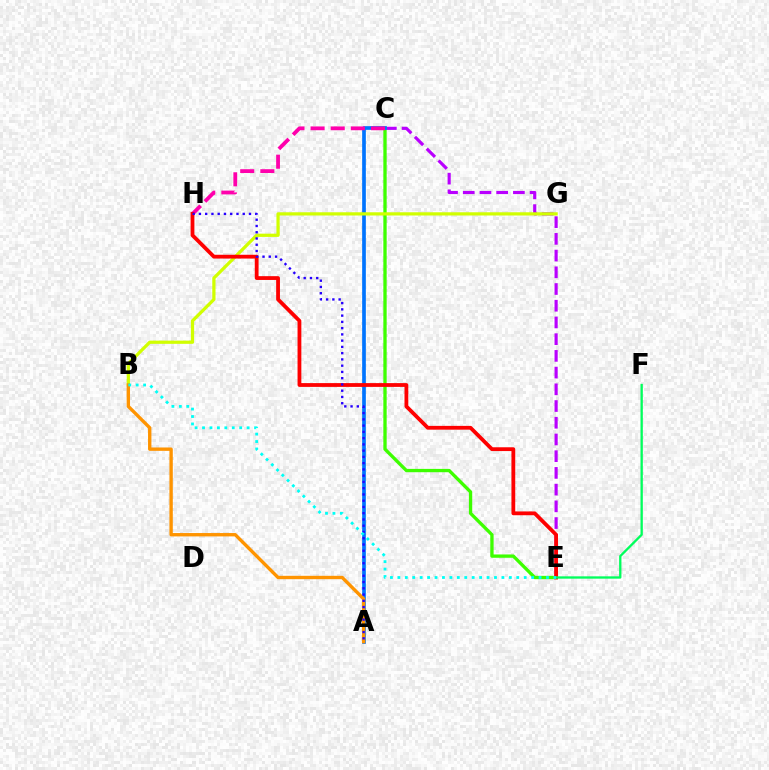{('C', 'E'): [{'color': '#b900ff', 'line_style': 'dashed', 'thickness': 2.27}, {'color': '#3dff00', 'line_style': 'solid', 'thickness': 2.39}], ('A', 'C'): [{'color': '#0074ff', 'line_style': 'solid', 'thickness': 2.66}], ('C', 'H'): [{'color': '#ff00ac', 'line_style': 'dashed', 'thickness': 2.73}], ('B', 'G'): [{'color': '#d1ff00', 'line_style': 'solid', 'thickness': 2.33}], ('A', 'B'): [{'color': '#ff9400', 'line_style': 'solid', 'thickness': 2.42}], ('E', 'H'): [{'color': '#ff0000', 'line_style': 'solid', 'thickness': 2.73}], ('A', 'H'): [{'color': '#2500ff', 'line_style': 'dotted', 'thickness': 1.7}], ('E', 'F'): [{'color': '#00ff5c', 'line_style': 'solid', 'thickness': 1.67}], ('B', 'E'): [{'color': '#00fff6', 'line_style': 'dotted', 'thickness': 2.02}]}